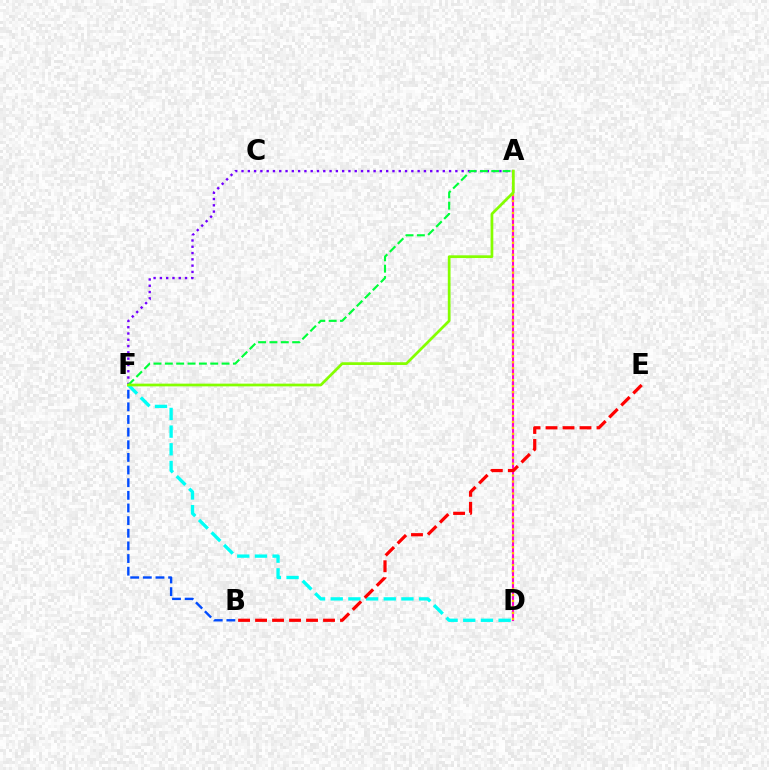{('A', 'D'): [{'color': '#ff00cf', 'line_style': 'solid', 'thickness': 1.54}, {'color': '#ffbd00', 'line_style': 'dotted', 'thickness': 1.62}], ('D', 'F'): [{'color': '#00fff6', 'line_style': 'dashed', 'thickness': 2.4}], ('B', 'F'): [{'color': '#004bff', 'line_style': 'dashed', 'thickness': 1.72}], ('A', 'F'): [{'color': '#7200ff', 'line_style': 'dotted', 'thickness': 1.71}, {'color': '#00ff39', 'line_style': 'dashed', 'thickness': 1.54}, {'color': '#84ff00', 'line_style': 'solid', 'thickness': 1.96}], ('B', 'E'): [{'color': '#ff0000', 'line_style': 'dashed', 'thickness': 2.31}]}